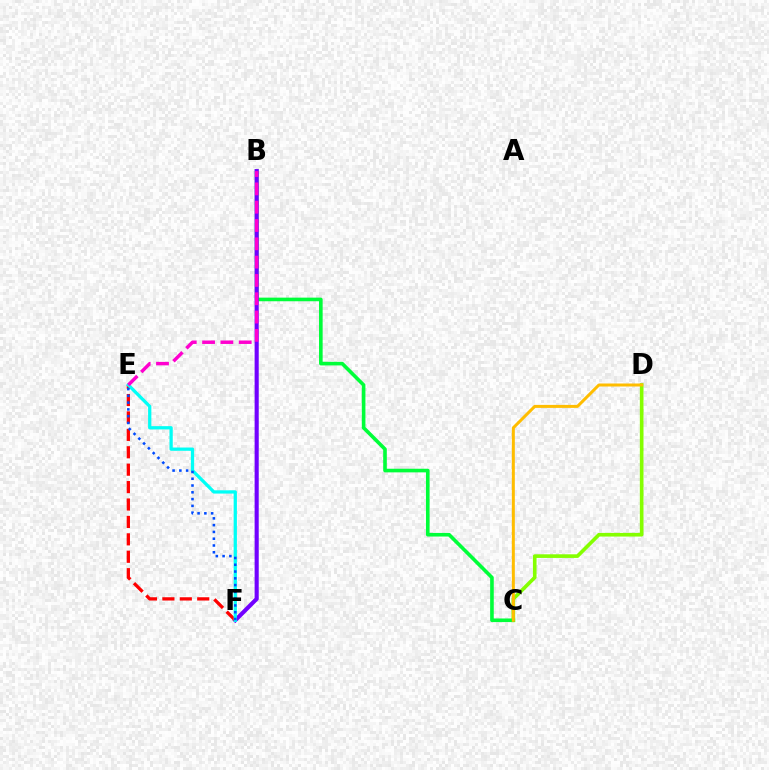{('C', 'D'): [{'color': '#84ff00', 'line_style': 'solid', 'thickness': 2.62}, {'color': '#ffbd00', 'line_style': 'solid', 'thickness': 2.16}], ('B', 'C'): [{'color': '#00ff39', 'line_style': 'solid', 'thickness': 2.6}], ('B', 'F'): [{'color': '#7200ff', 'line_style': 'solid', 'thickness': 2.96}], ('E', 'F'): [{'color': '#ff0000', 'line_style': 'dashed', 'thickness': 2.37}, {'color': '#00fff6', 'line_style': 'solid', 'thickness': 2.35}, {'color': '#004bff', 'line_style': 'dotted', 'thickness': 1.84}], ('B', 'E'): [{'color': '#ff00cf', 'line_style': 'dashed', 'thickness': 2.49}]}